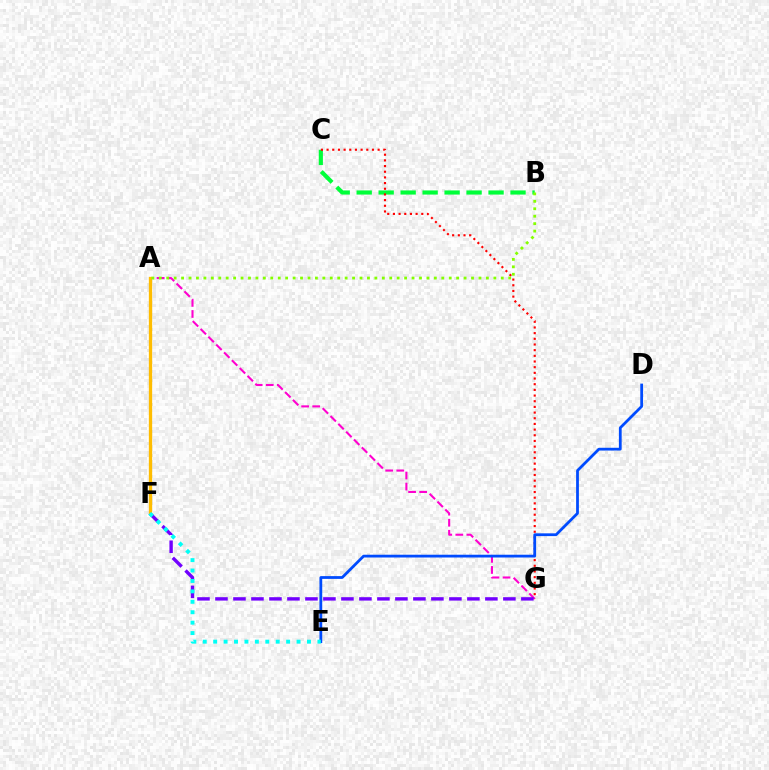{('A', 'G'): [{'color': '#ff00cf', 'line_style': 'dashed', 'thickness': 1.5}], ('B', 'C'): [{'color': '#00ff39', 'line_style': 'dashed', 'thickness': 2.99}], ('C', 'G'): [{'color': '#ff0000', 'line_style': 'dotted', 'thickness': 1.54}], ('D', 'E'): [{'color': '#004bff', 'line_style': 'solid', 'thickness': 2.0}], ('F', 'G'): [{'color': '#7200ff', 'line_style': 'dashed', 'thickness': 2.44}], ('A', 'F'): [{'color': '#ffbd00', 'line_style': 'solid', 'thickness': 2.38}], ('A', 'B'): [{'color': '#84ff00', 'line_style': 'dotted', 'thickness': 2.02}], ('E', 'F'): [{'color': '#00fff6', 'line_style': 'dotted', 'thickness': 2.83}]}